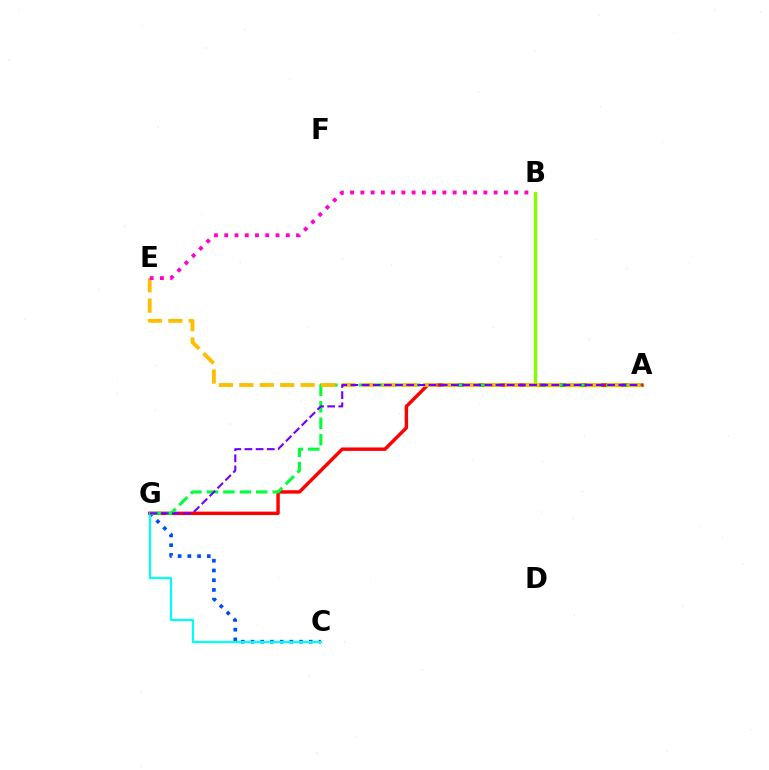{('C', 'G'): [{'color': '#004bff', 'line_style': 'dotted', 'thickness': 2.64}, {'color': '#00fff6', 'line_style': 'solid', 'thickness': 1.6}], ('A', 'B'): [{'color': '#84ff00', 'line_style': 'solid', 'thickness': 2.45}], ('A', 'G'): [{'color': '#ff0000', 'line_style': 'solid', 'thickness': 2.47}, {'color': '#00ff39', 'line_style': 'dashed', 'thickness': 2.24}, {'color': '#7200ff', 'line_style': 'dashed', 'thickness': 1.52}], ('A', 'E'): [{'color': '#ffbd00', 'line_style': 'dashed', 'thickness': 2.78}], ('B', 'E'): [{'color': '#ff00cf', 'line_style': 'dotted', 'thickness': 2.79}]}